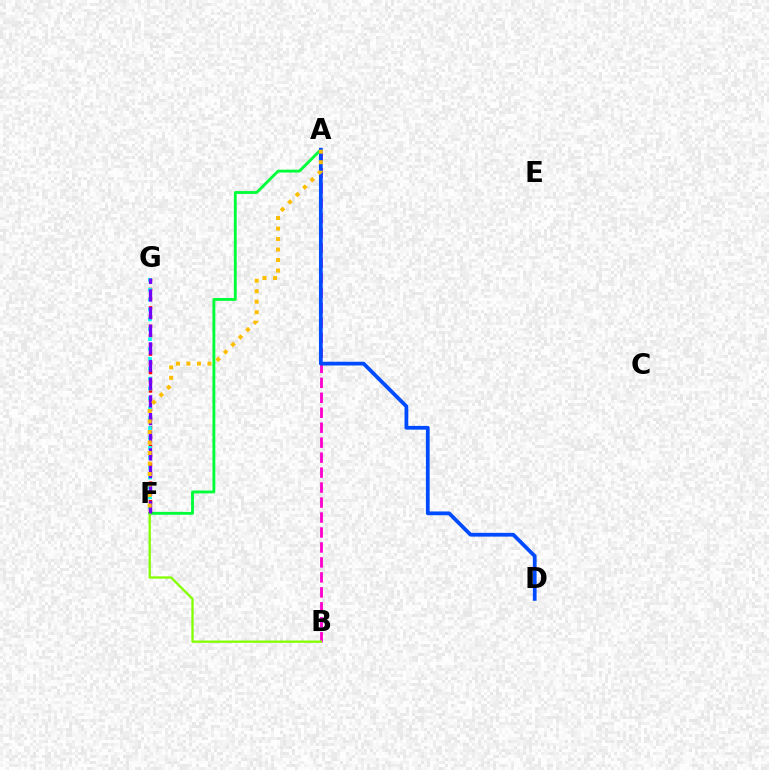{('A', 'F'): [{'color': '#00ff39', 'line_style': 'solid', 'thickness': 2.06}, {'color': '#ffbd00', 'line_style': 'dotted', 'thickness': 2.85}], ('A', 'B'): [{'color': '#ff00cf', 'line_style': 'dashed', 'thickness': 2.03}], ('B', 'F'): [{'color': '#84ff00', 'line_style': 'solid', 'thickness': 1.67}], ('A', 'D'): [{'color': '#004bff', 'line_style': 'solid', 'thickness': 2.71}], ('F', 'G'): [{'color': '#ff0000', 'line_style': 'dotted', 'thickness': 2.51}, {'color': '#00fff6', 'line_style': 'dotted', 'thickness': 2.68}, {'color': '#7200ff', 'line_style': 'dashed', 'thickness': 2.4}]}